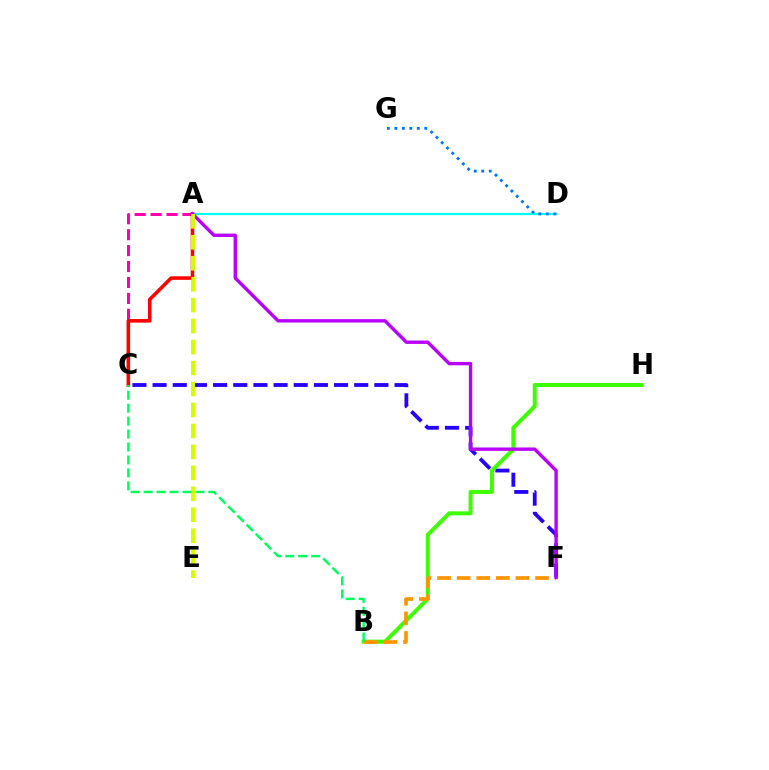{('C', 'F'): [{'color': '#2500ff', 'line_style': 'dashed', 'thickness': 2.74}], ('A', 'C'): [{'color': '#ff00ac', 'line_style': 'dashed', 'thickness': 2.16}, {'color': '#ff0000', 'line_style': 'solid', 'thickness': 2.56}], ('B', 'H'): [{'color': '#3dff00', 'line_style': 'solid', 'thickness': 2.88}], ('A', 'D'): [{'color': '#00fff6', 'line_style': 'solid', 'thickness': 1.59}], ('B', 'F'): [{'color': '#ff9400', 'line_style': 'dashed', 'thickness': 2.66}], ('B', 'C'): [{'color': '#00ff5c', 'line_style': 'dashed', 'thickness': 1.76}], ('D', 'G'): [{'color': '#0074ff', 'line_style': 'dotted', 'thickness': 2.03}], ('A', 'F'): [{'color': '#b900ff', 'line_style': 'solid', 'thickness': 2.43}], ('A', 'E'): [{'color': '#d1ff00', 'line_style': 'dashed', 'thickness': 2.85}]}